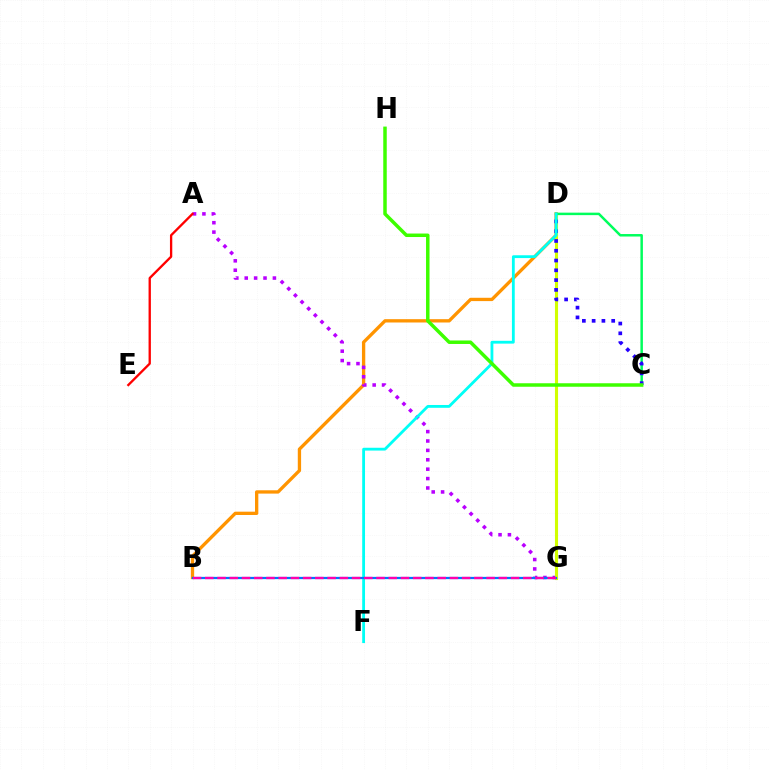{('B', 'D'): [{'color': '#ff9400', 'line_style': 'solid', 'thickness': 2.39}], ('A', 'G'): [{'color': '#b900ff', 'line_style': 'dotted', 'thickness': 2.55}], ('D', 'G'): [{'color': '#d1ff00', 'line_style': 'solid', 'thickness': 2.23}], ('C', 'D'): [{'color': '#00ff5c', 'line_style': 'solid', 'thickness': 1.79}, {'color': '#2500ff', 'line_style': 'dotted', 'thickness': 2.66}], ('D', 'F'): [{'color': '#00fff6', 'line_style': 'solid', 'thickness': 2.03}], ('C', 'H'): [{'color': '#3dff00', 'line_style': 'solid', 'thickness': 2.51}], ('B', 'G'): [{'color': '#0074ff', 'line_style': 'solid', 'thickness': 1.63}, {'color': '#ff00ac', 'line_style': 'dashed', 'thickness': 1.66}], ('A', 'E'): [{'color': '#ff0000', 'line_style': 'solid', 'thickness': 1.67}]}